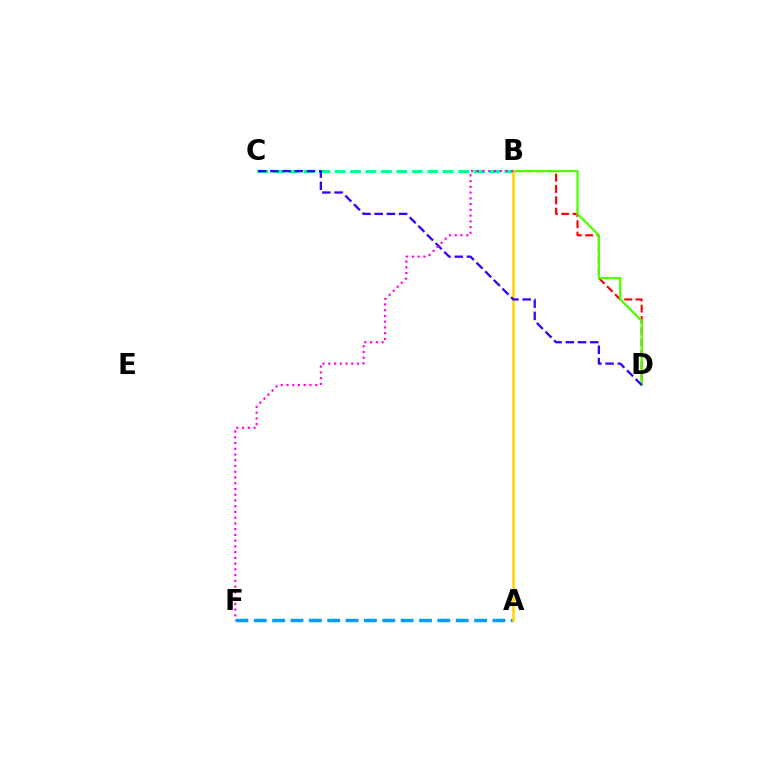{('B', 'C'): [{'color': '#00ff86', 'line_style': 'dashed', 'thickness': 2.1}], ('A', 'F'): [{'color': '#009eff', 'line_style': 'dashed', 'thickness': 2.49}], ('B', 'D'): [{'color': '#ff0000', 'line_style': 'dashed', 'thickness': 1.54}, {'color': '#4fff00', 'line_style': 'solid', 'thickness': 1.65}], ('A', 'B'): [{'color': '#ffd500', 'line_style': 'solid', 'thickness': 1.83}], ('C', 'D'): [{'color': '#3700ff', 'line_style': 'dashed', 'thickness': 1.66}], ('B', 'F'): [{'color': '#ff00ed', 'line_style': 'dotted', 'thickness': 1.56}]}